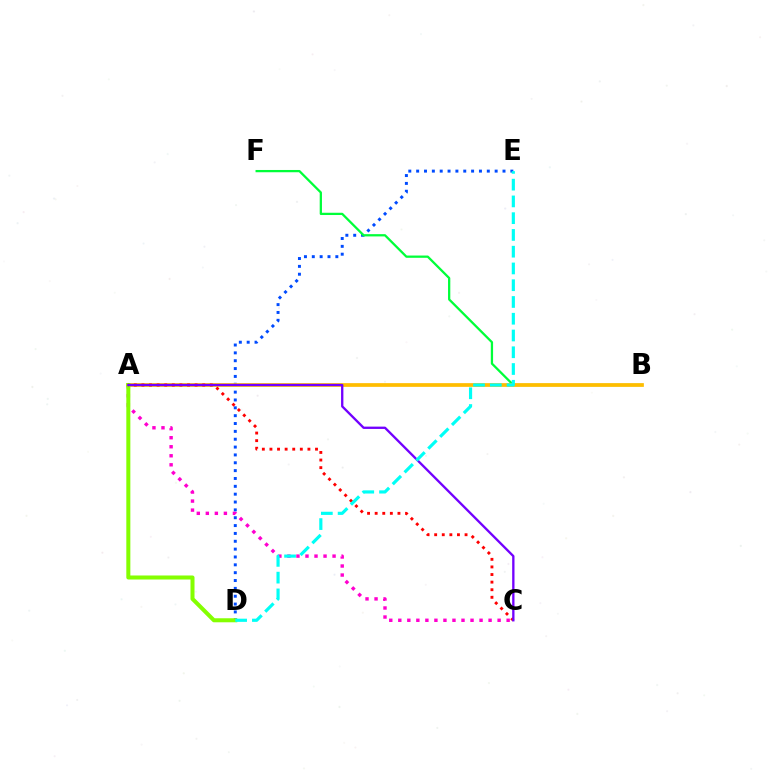{('A', 'C'): [{'color': '#ff00cf', 'line_style': 'dotted', 'thickness': 2.45}, {'color': '#ff0000', 'line_style': 'dotted', 'thickness': 2.06}, {'color': '#7200ff', 'line_style': 'solid', 'thickness': 1.67}], ('D', 'E'): [{'color': '#004bff', 'line_style': 'dotted', 'thickness': 2.13}, {'color': '#00fff6', 'line_style': 'dashed', 'thickness': 2.28}], ('B', 'F'): [{'color': '#00ff39', 'line_style': 'solid', 'thickness': 1.63}], ('A', 'B'): [{'color': '#ffbd00', 'line_style': 'solid', 'thickness': 2.68}], ('A', 'D'): [{'color': '#84ff00', 'line_style': 'solid', 'thickness': 2.9}]}